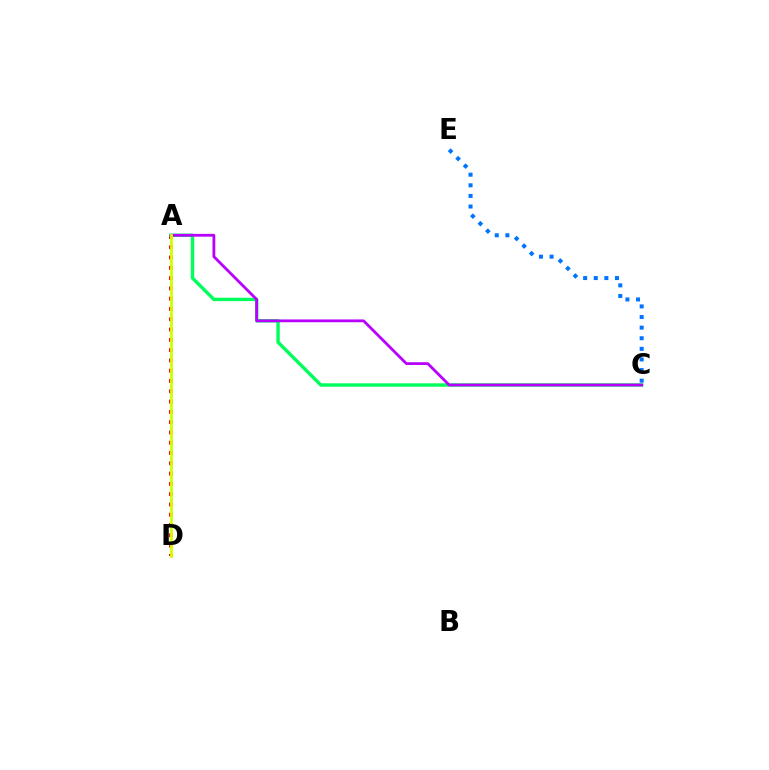{('C', 'E'): [{'color': '#0074ff', 'line_style': 'dotted', 'thickness': 2.88}], ('A', 'D'): [{'color': '#ff0000', 'line_style': 'dotted', 'thickness': 2.8}, {'color': '#d1ff00', 'line_style': 'solid', 'thickness': 2.02}], ('A', 'C'): [{'color': '#00ff5c', 'line_style': 'solid', 'thickness': 2.45}, {'color': '#b900ff', 'line_style': 'solid', 'thickness': 2.01}]}